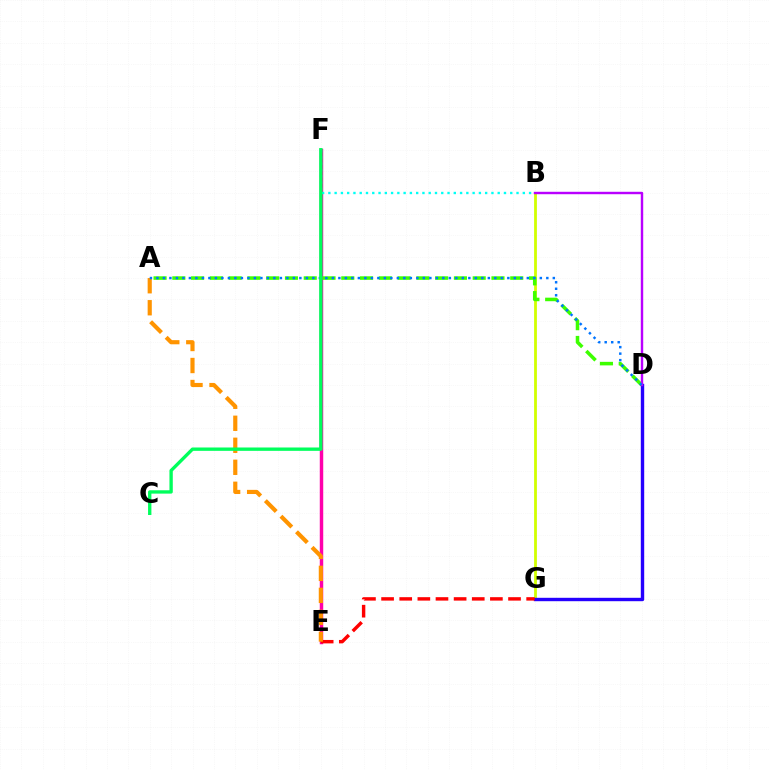{('B', 'G'): [{'color': '#d1ff00', 'line_style': 'solid', 'thickness': 2.01}], ('E', 'F'): [{'color': '#ff00ac', 'line_style': 'solid', 'thickness': 2.49}], ('A', 'D'): [{'color': '#3dff00', 'line_style': 'dashed', 'thickness': 2.55}, {'color': '#0074ff', 'line_style': 'dotted', 'thickness': 1.77}], ('B', 'F'): [{'color': '#00fff6', 'line_style': 'dotted', 'thickness': 1.7}], ('D', 'G'): [{'color': '#2500ff', 'line_style': 'solid', 'thickness': 2.45}], ('B', 'D'): [{'color': '#b900ff', 'line_style': 'solid', 'thickness': 1.75}], ('E', 'G'): [{'color': '#ff0000', 'line_style': 'dashed', 'thickness': 2.46}], ('A', 'E'): [{'color': '#ff9400', 'line_style': 'dashed', 'thickness': 2.99}], ('C', 'F'): [{'color': '#00ff5c', 'line_style': 'solid', 'thickness': 2.41}]}